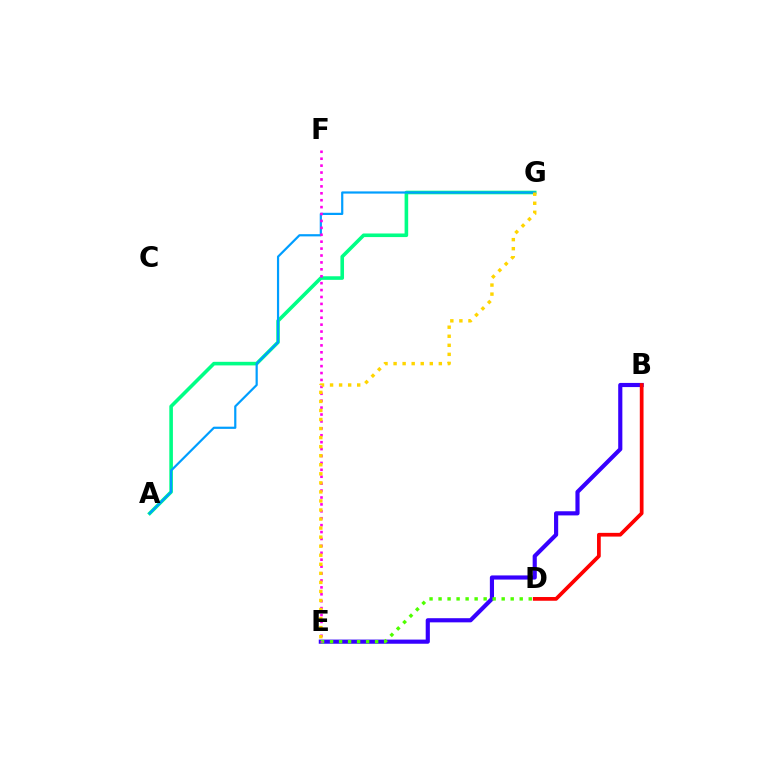{('A', 'G'): [{'color': '#00ff86', 'line_style': 'solid', 'thickness': 2.59}, {'color': '#009eff', 'line_style': 'solid', 'thickness': 1.59}], ('B', 'E'): [{'color': '#3700ff', 'line_style': 'solid', 'thickness': 2.99}], ('B', 'D'): [{'color': '#ff0000', 'line_style': 'solid', 'thickness': 2.68}], ('D', 'E'): [{'color': '#4fff00', 'line_style': 'dotted', 'thickness': 2.45}], ('E', 'F'): [{'color': '#ff00ed', 'line_style': 'dotted', 'thickness': 1.88}], ('E', 'G'): [{'color': '#ffd500', 'line_style': 'dotted', 'thickness': 2.46}]}